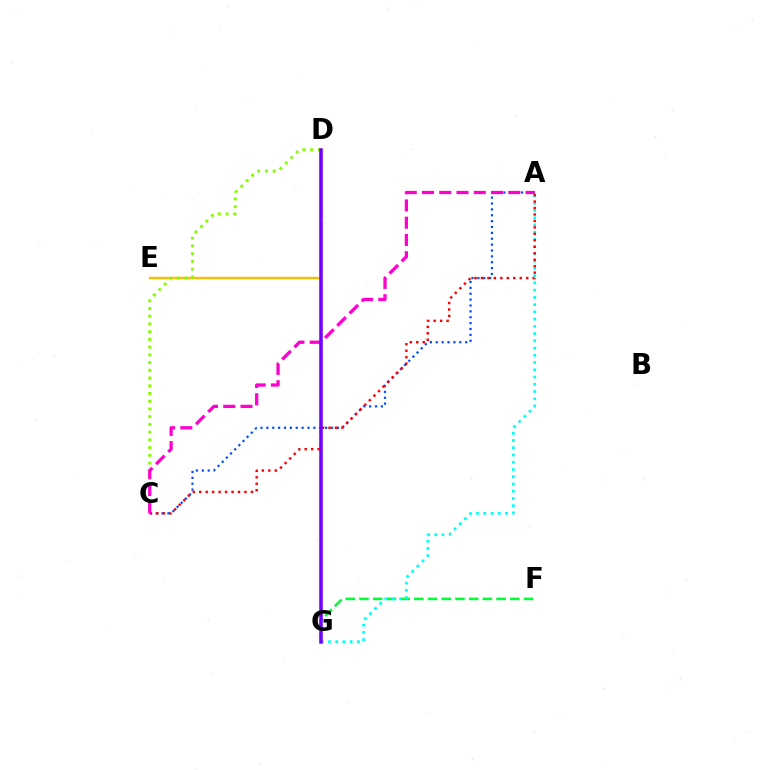{('D', 'E'): [{'color': '#ffbd00', 'line_style': 'solid', 'thickness': 1.73}], ('F', 'G'): [{'color': '#00ff39', 'line_style': 'dashed', 'thickness': 1.86}], ('A', 'C'): [{'color': '#004bff', 'line_style': 'dotted', 'thickness': 1.6}, {'color': '#ff0000', 'line_style': 'dotted', 'thickness': 1.76}, {'color': '#ff00cf', 'line_style': 'dashed', 'thickness': 2.35}], ('C', 'D'): [{'color': '#84ff00', 'line_style': 'dotted', 'thickness': 2.1}], ('A', 'G'): [{'color': '#00fff6', 'line_style': 'dotted', 'thickness': 1.97}], ('D', 'G'): [{'color': '#7200ff', 'line_style': 'solid', 'thickness': 2.53}]}